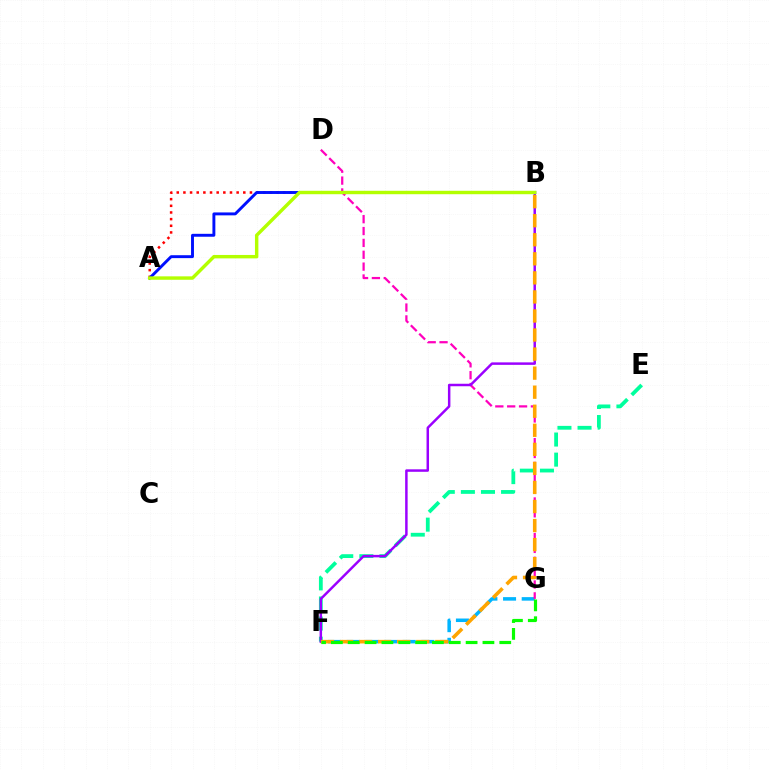{('F', 'G'): [{'color': '#00b5ff', 'line_style': 'dashed', 'thickness': 2.53}, {'color': '#08ff00', 'line_style': 'dashed', 'thickness': 2.29}], ('A', 'B'): [{'color': '#ff0000', 'line_style': 'dotted', 'thickness': 1.81}, {'color': '#0010ff', 'line_style': 'solid', 'thickness': 2.1}, {'color': '#b3ff00', 'line_style': 'solid', 'thickness': 2.46}], ('E', 'F'): [{'color': '#00ff9d', 'line_style': 'dashed', 'thickness': 2.73}], ('D', 'G'): [{'color': '#ff00bd', 'line_style': 'dashed', 'thickness': 1.61}], ('B', 'F'): [{'color': '#9b00ff', 'line_style': 'solid', 'thickness': 1.79}, {'color': '#ffa500', 'line_style': 'dashed', 'thickness': 2.59}]}